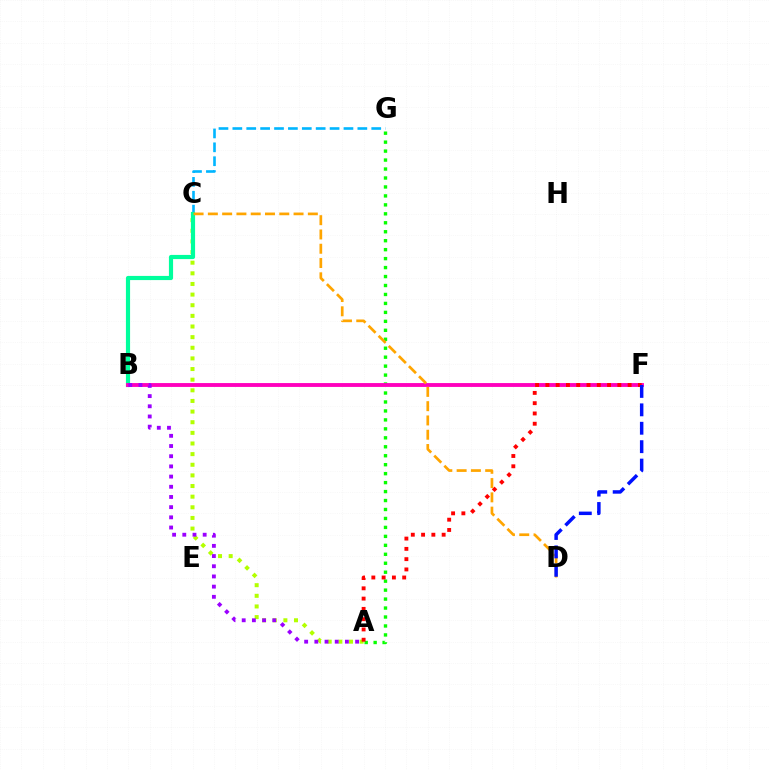{('A', 'C'): [{'color': '#b3ff00', 'line_style': 'dotted', 'thickness': 2.89}], ('C', 'G'): [{'color': '#00b5ff', 'line_style': 'dashed', 'thickness': 1.89}], ('A', 'G'): [{'color': '#08ff00', 'line_style': 'dotted', 'thickness': 2.43}], ('B', 'C'): [{'color': '#00ff9d', 'line_style': 'solid', 'thickness': 3.0}], ('B', 'F'): [{'color': '#ff00bd', 'line_style': 'solid', 'thickness': 2.78}], ('A', 'B'): [{'color': '#9b00ff', 'line_style': 'dotted', 'thickness': 2.77}], ('A', 'F'): [{'color': '#ff0000', 'line_style': 'dotted', 'thickness': 2.79}], ('C', 'D'): [{'color': '#ffa500', 'line_style': 'dashed', 'thickness': 1.94}], ('D', 'F'): [{'color': '#0010ff', 'line_style': 'dashed', 'thickness': 2.5}]}